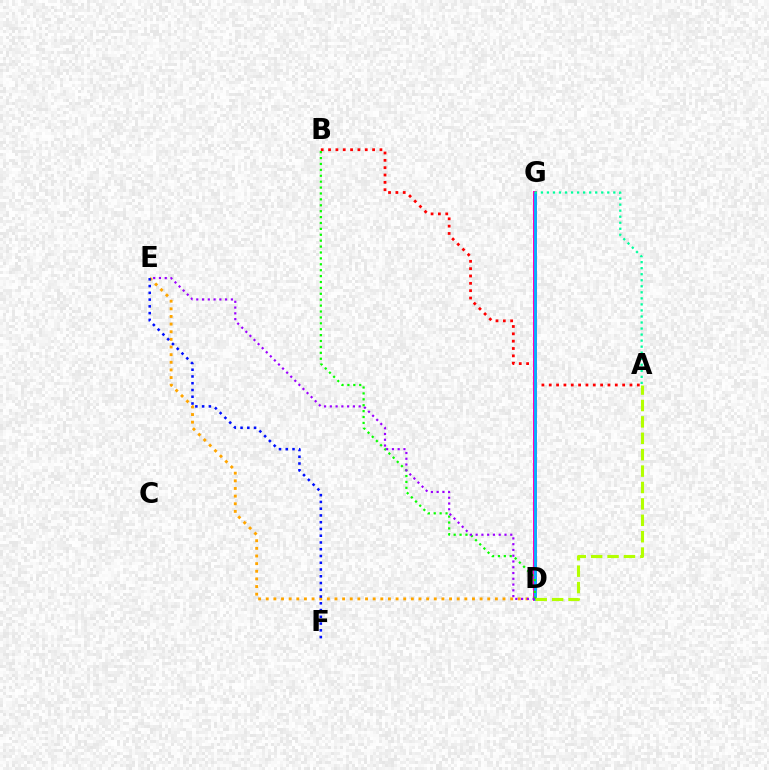{('D', 'E'): [{'color': '#ffa500', 'line_style': 'dotted', 'thickness': 2.08}, {'color': '#9b00ff', 'line_style': 'dotted', 'thickness': 1.57}], ('A', 'B'): [{'color': '#ff0000', 'line_style': 'dotted', 'thickness': 1.99}], ('D', 'G'): [{'color': '#ff00bd', 'line_style': 'solid', 'thickness': 2.88}, {'color': '#00b5ff', 'line_style': 'solid', 'thickness': 1.98}], ('A', 'D'): [{'color': '#b3ff00', 'line_style': 'dashed', 'thickness': 2.23}], ('B', 'D'): [{'color': '#08ff00', 'line_style': 'dotted', 'thickness': 1.6}], ('A', 'G'): [{'color': '#00ff9d', 'line_style': 'dotted', 'thickness': 1.64}], ('E', 'F'): [{'color': '#0010ff', 'line_style': 'dotted', 'thickness': 1.84}]}